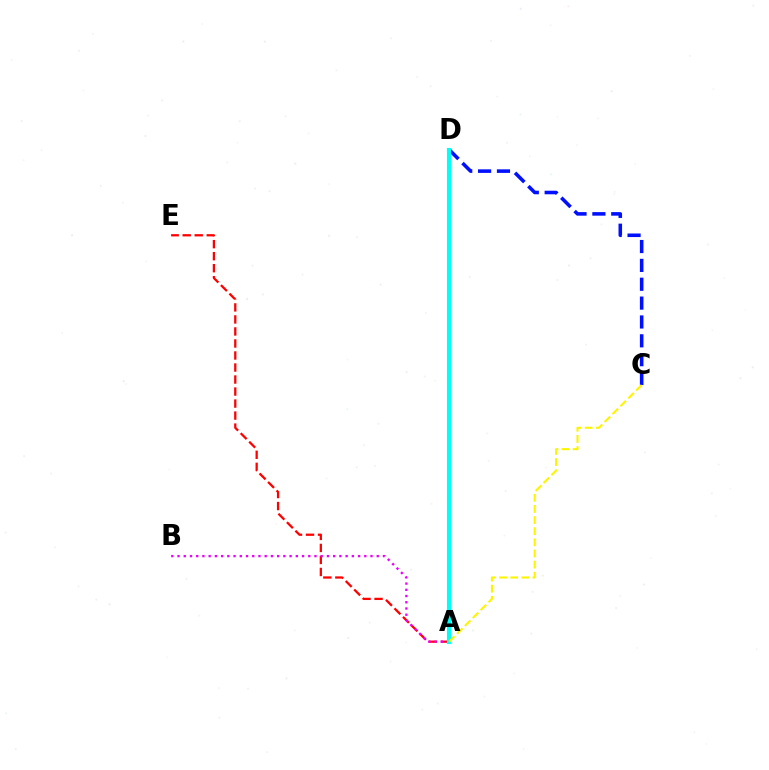{('C', 'D'): [{'color': '#0010ff', 'line_style': 'dashed', 'thickness': 2.56}], ('A', 'E'): [{'color': '#ff0000', 'line_style': 'dashed', 'thickness': 1.63}], ('A', 'D'): [{'color': '#08ff00', 'line_style': 'dashed', 'thickness': 1.65}, {'color': '#00fff6', 'line_style': 'solid', 'thickness': 2.98}], ('A', 'B'): [{'color': '#ee00ff', 'line_style': 'dotted', 'thickness': 1.69}], ('A', 'C'): [{'color': '#fcf500', 'line_style': 'dashed', 'thickness': 1.51}]}